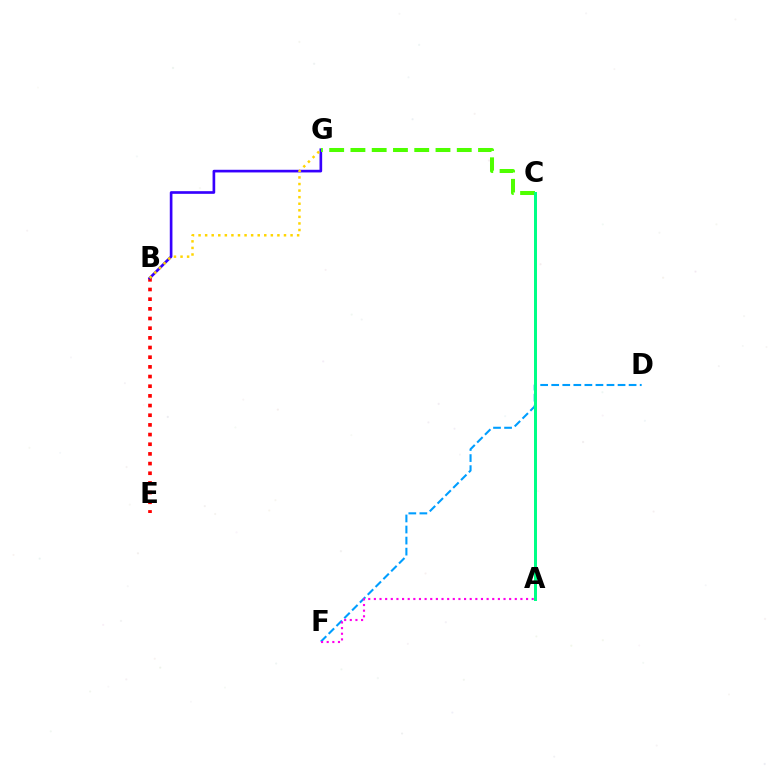{('B', 'E'): [{'color': '#ff0000', 'line_style': 'dotted', 'thickness': 2.63}], ('D', 'F'): [{'color': '#009eff', 'line_style': 'dashed', 'thickness': 1.5}], ('B', 'G'): [{'color': '#3700ff', 'line_style': 'solid', 'thickness': 1.92}, {'color': '#ffd500', 'line_style': 'dotted', 'thickness': 1.79}], ('C', 'G'): [{'color': '#4fff00', 'line_style': 'dashed', 'thickness': 2.89}], ('A', 'F'): [{'color': '#ff00ed', 'line_style': 'dotted', 'thickness': 1.53}], ('A', 'C'): [{'color': '#00ff86', 'line_style': 'solid', 'thickness': 2.15}]}